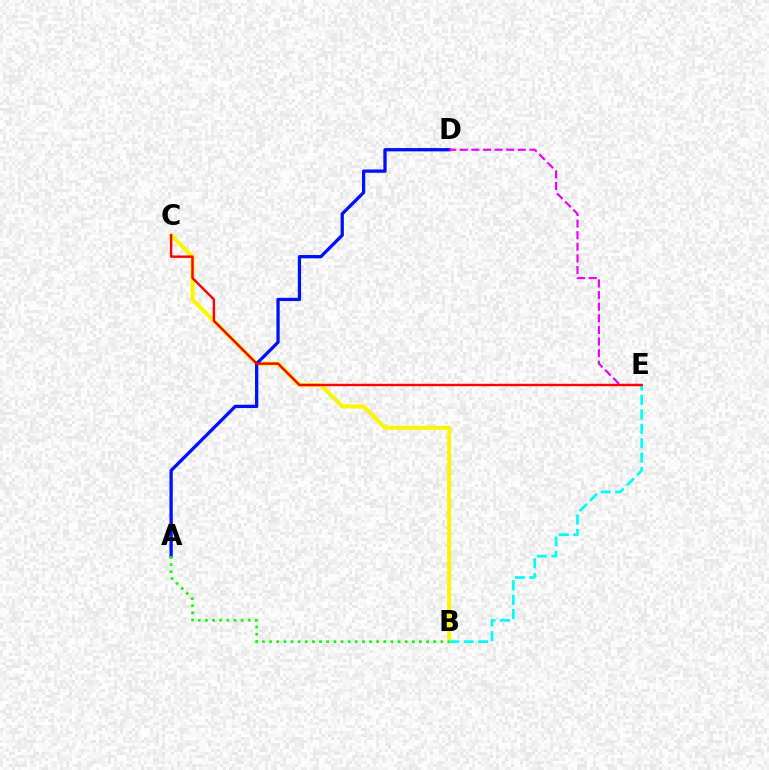{('B', 'C'): [{'color': '#fcf500', 'line_style': 'solid', 'thickness': 2.92}], ('A', 'D'): [{'color': '#0010ff', 'line_style': 'solid', 'thickness': 2.37}], ('D', 'E'): [{'color': '#ee00ff', 'line_style': 'dashed', 'thickness': 1.58}], ('A', 'B'): [{'color': '#08ff00', 'line_style': 'dotted', 'thickness': 1.94}], ('B', 'E'): [{'color': '#00fff6', 'line_style': 'dashed', 'thickness': 1.96}], ('C', 'E'): [{'color': '#ff0000', 'line_style': 'solid', 'thickness': 1.73}]}